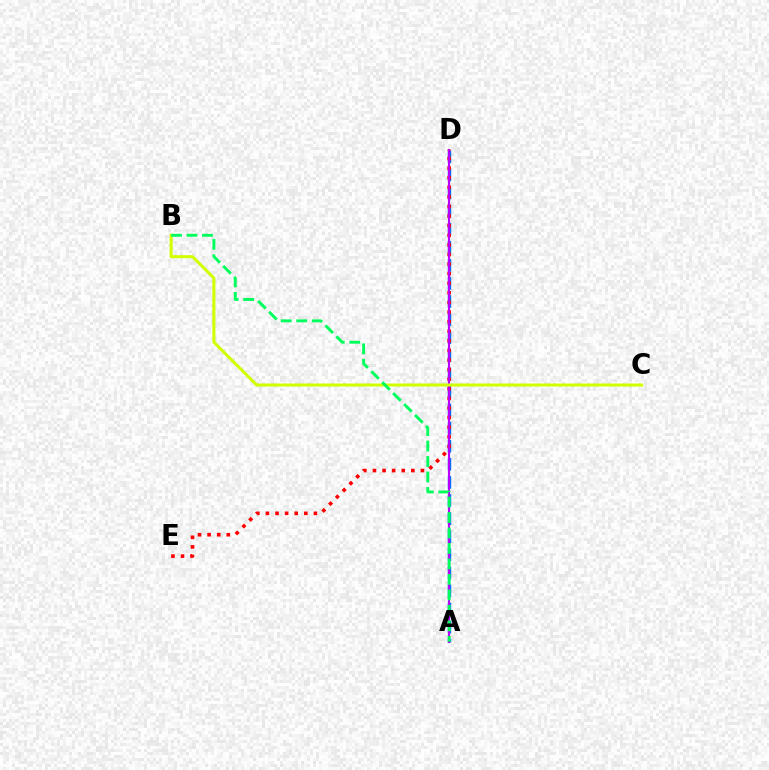{('A', 'D'): [{'color': '#0074ff', 'line_style': 'dashed', 'thickness': 2.46}, {'color': '#b900ff', 'line_style': 'solid', 'thickness': 1.53}], ('D', 'E'): [{'color': '#ff0000', 'line_style': 'dotted', 'thickness': 2.61}], ('B', 'C'): [{'color': '#d1ff00', 'line_style': 'solid', 'thickness': 2.18}], ('A', 'B'): [{'color': '#00ff5c', 'line_style': 'dashed', 'thickness': 2.1}]}